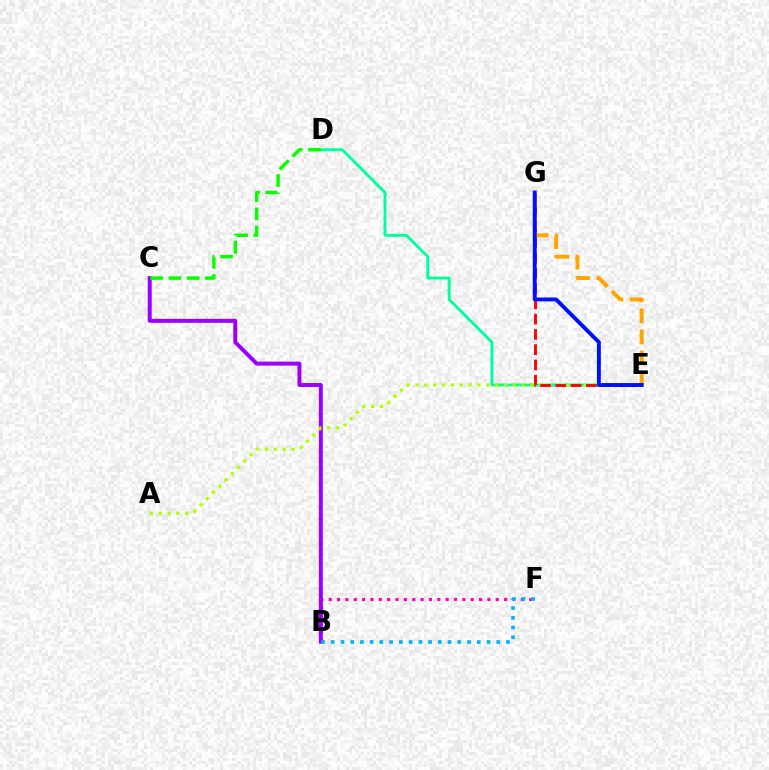{('B', 'F'): [{'color': '#ff00bd', 'line_style': 'dotted', 'thickness': 2.27}, {'color': '#00b5ff', 'line_style': 'dotted', 'thickness': 2.65}], ('B', 'C'): [{'color': '#9b00ff', 'line_style': 'solid', 'thickness': 2.85}], ('D', 'E'): [{'color': '#00ff9d', 'line_style': 'solid', 'thickness': 2.09}], ('A', 'E'): [{'color': '#b3ff00', 'line_style': 'dotted', 'thickness': 2.41}], ('E', 'G'): [{'color': '#ff0000', 'line_style': 'dashed', 'thickness': 2.08}, {'color': '#ffa500', 'line_style': 'dashed', 'thickness': 2.86}, {'color': '#0010ff', 'line_style': 'solid', 'thickness': 2.8}], ('C', 'D'): [{'color': '#08ff00', 'line_style': 'dashed', 'thickness': 2.48}]}